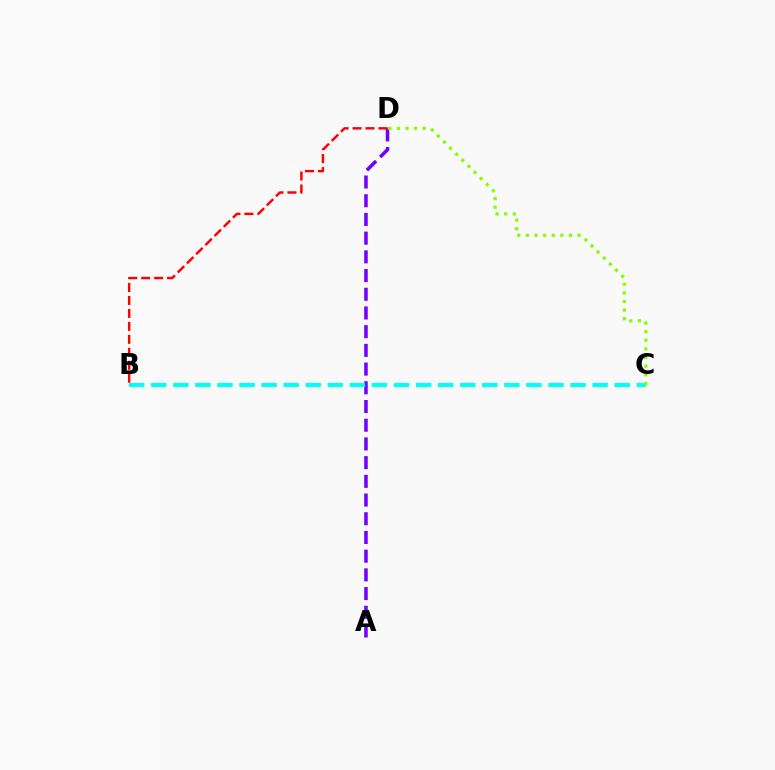{('A', 'D'): [{'color': '#7200ff', 'line_style': 'dashed', 'thickness': 2.54}], ('B', 'C'): [{'color': '#00fff6', 'line_style': 'dashed', 'thickness': 3.0}], ('C', 'D'): [{'color': '#84ff00', 'line_style': 'dotted', 'thickness': 2.34}], ('B', 'D'): [{'color': '#ff0000', 'line_style': 'dashed', 'thickness': 1.76}]}